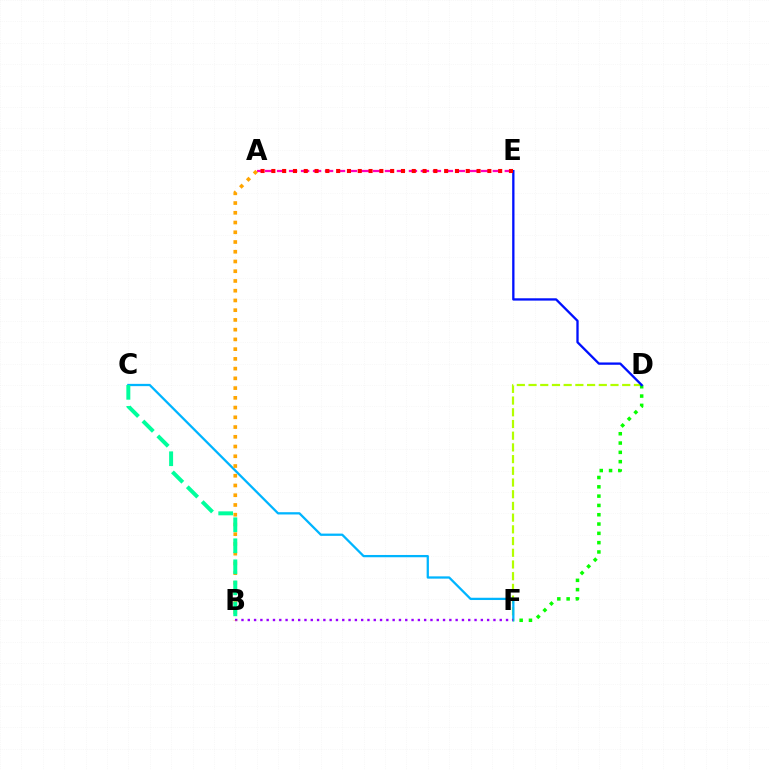{('D', 'F'): [{'color': '#b3ff00', 'line_style': 'dashed', 'thickness': 1.59}, {'color': '#08ff00', 'line_style': 'dotted', 'thickness': 2.53}], ('A', 'E'): [{'color': '#ff00bd', 'line_style': 'dashed', 'thickness': 1.63}, {'color': '#ff0000', 'line_style': 'dotted', 'thickness': 2.93}], ('C', 'F'): [{'color': '#00b5ff', 'line_style': 'solid', 'thickness': 1.64}], ('B', 'F'): [{'color': '#9b00ff', 'line_style': 'dotted', 'thickness': 1.71}], ('A', 'B'): [{'color': '#ffa500', 'line_style': 'dotted', 'thickness': 2.65}], ('B', 'C'): [{'color': '#00ff9d', 'line_style': 'dashed', 'thickness': 2.86}], ('D', 'E'): [{'color': '#0010ff', 'line_style': 'solid', 'thickness': 1.66}]}